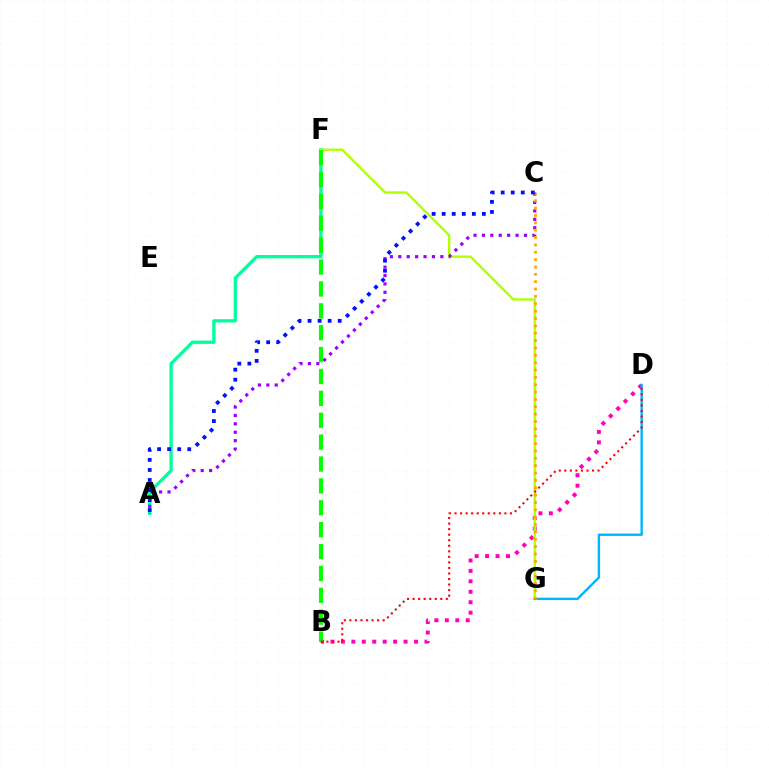{('A', 'F'): [{'color': '#00ff9d', 'line_style': 'solid', 'thickness': 2.36}], ('B', 'D'): [{'color': '#ff00bd', 'line_style': 'dotted', 'thickness': 2.84}, {'color': '#ff0000', 'line_style': 'dotted', 'thickness': 1.51}], ('F', 'G'): [{'color': '#b3ff00', 'line_style': 'solid', 'thickness': 1.71}], ('A', 'C'): [{'color': '#9b00ff', 'line_style': 'dotted', 'thickness': 2.28}, {'color': '#0010ff', 'line_style': 'dotted', 'thickness': 2.73}], ('B', 'F'): [{'color': '#08ff00', 'line_style': 'dashed', 'thickness': 2.97}], ('D', 'G'): [{'color': '#00b5ff', 'line_style': 'solid', 'thickness': 1.72}], ('C', 'G'): [{'color': '#ffa500', 'line_style': 'dotted', 'thickness': 2.0}]}